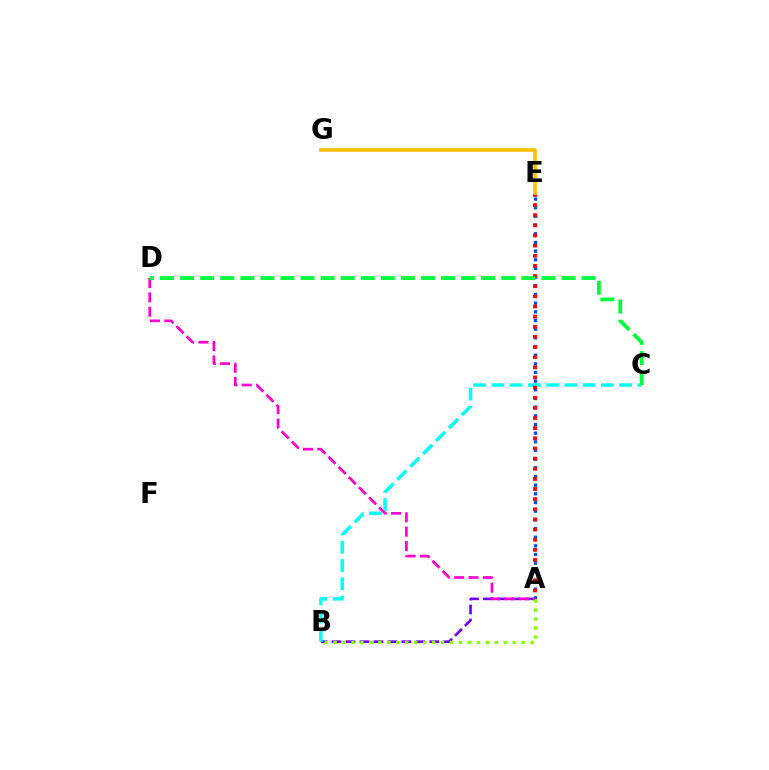{('A', 'E'): [{'color': '#004bff', 'line_style': 'dotted', 'thickness': 2.36}, {'color': '#ff0000', 'line_style': 'dotted', 'thickness': 2.76}], ('A', 'B'): [{'color': '#7200ff', 'line_style': 'dashed', 'thickness': 1.9}, {'color': '#84ff00', 'line_style': 'dotted', 'thickness': 2.43}], ('B', 'C'): [{'color': '#00fff6', 'line_style': 'dashed', 'thickness': 2.48}], ('A', 'D'): [{'color': '#ff00cf', 'line_style': 'dashed', 'thickness': 1.95}], ('E', 'G'): [{'color': '#ffbd00', 'line_style': 'solid', 'thickness': 2.57}], ('C', 'D'): [{'color': '#00ff39', 'line_style': 'dashed', 'thickness': 2.73}]}